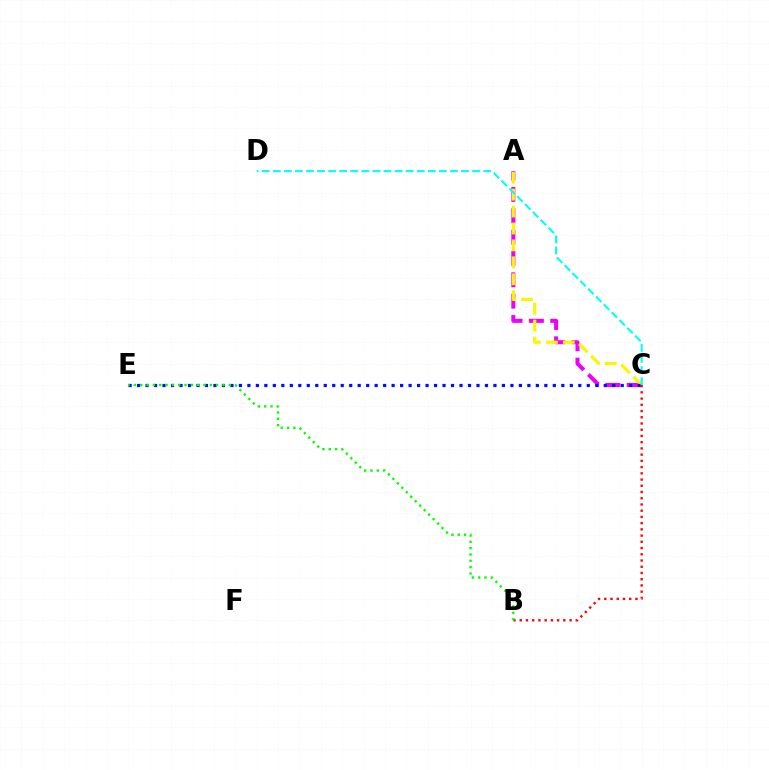{('A', 'C'): [{'color': '#ee00ff', 'line_style': 'dashed', 'thickness': 2.9}, {'color': '#fcf500', 'line_style': 'dashed', 'thickness': 2.3}], ('C', 'E'): [{'color': '#0010ff', 'line_style': 'dotted', 'thickness': 2.31}], ('B', 'C'): [{'color': '#ff0000', 'line_style': 'dotted', 'thickness': 1.69}], ('C', 'D'): [{'color': '#00fff6', 'line_style': 'dashed', 'thickness': 1.5}], ('B', 'E'): [{'color': '#08ff00', 'line_style': 'dotted', 'thickness': 1.72}]}